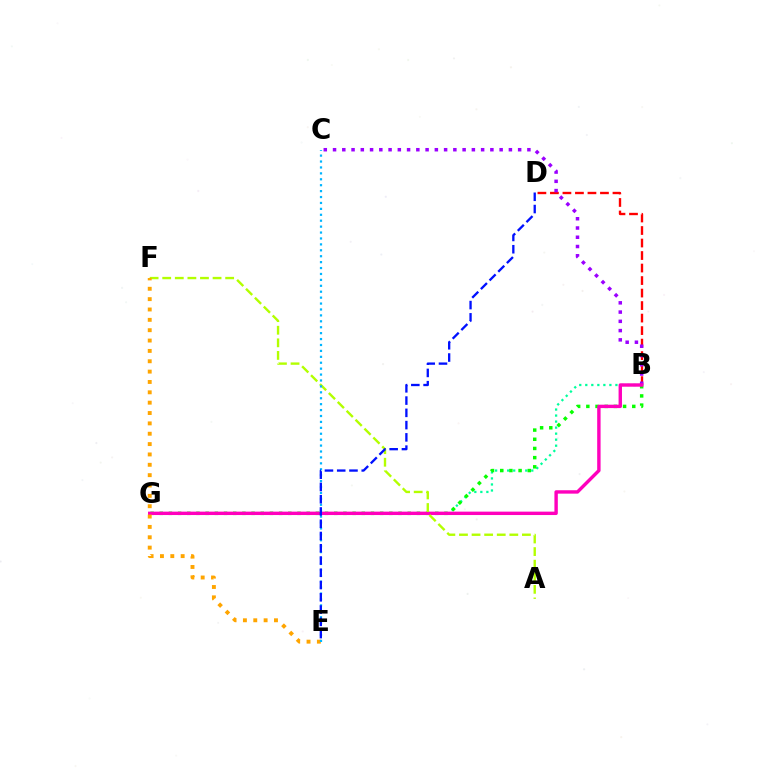{('B', 'D'): [{'color': '#ff0000', 'line_style': 'dashed', 'thickness': 1.7}], ('B', 'G'): [{'color': '#00ff9d', 'line_style': 'dotted', 'thickness': 1.64}, {'color': '#08ff00', 'line_style': 'dotted', 'thickness': 2.5}, {'color': '#ff00bd', 'line_style': 'solid', 'thickness': 2.45}], ('B', 'C'): [{'color': '#9b00ff', 'line_style': 'dotted', 'thickness': 2.51}], ('A', 'F'): [{'color': '#b3ff00', 'line_style': 'dashed', 'thickness': 1.71}], ('E', 'F'): [{'color': '#ffa500', 'line_style': 'dotted', 'thickness': 2.81}], ('C', 'E'): [{'color': '#00b5ff', 'line_style': 'dotted', 'thickness': 1.61}], ('D', 'E'): [{'color': '#0010ff', 'line_style': 'dashed', 'thickness': 1.67}]}